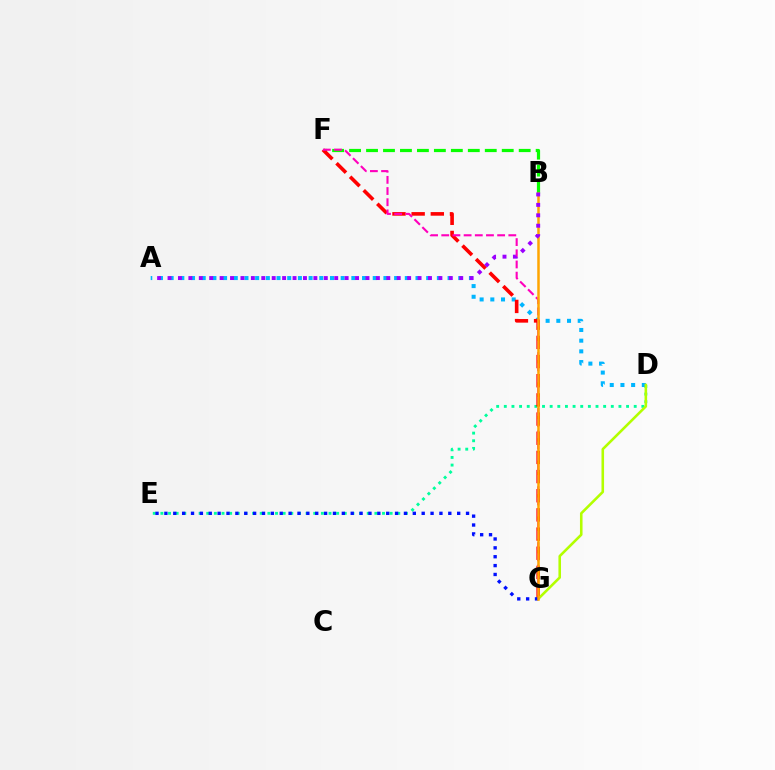{('B', 'F'): [{'color': '#08ff00', 'line_style': 'dashed', 'thickness': 2.3}], ('D', 'E'): [{'color': '#00ff9d', 'line_style': 'dotted', 'thickness': 2.08}], ('A', 'D'): [{'color': '#00b5ff', 'line_style': 'dotted', 'thickness': 2.9}], ('F', 'G'): [{'color': '#ff0000', 'line_style': 'dashed', 'thickness': 2.6}, {'color': '#ff00bd', 'line_style': 'dashed', 'thickness': 1.52}], ('D', 'G'): [{'color': '#b3ff00', 'line_style': 'solid', 'thickness': 1.86}], ('E', 'G'): [{'color': '#0010ff', 'line_style': 'dotted', 'thickness': 2.41}], ('B', 'G'): [{'color': '#ffa500', 'line_style': 'solid', 'thickness': 1.8}], ('A', 'B'): [{'color': '#9b00ff', 'line_style': 'dotted', 'thickness': 2.83}]}